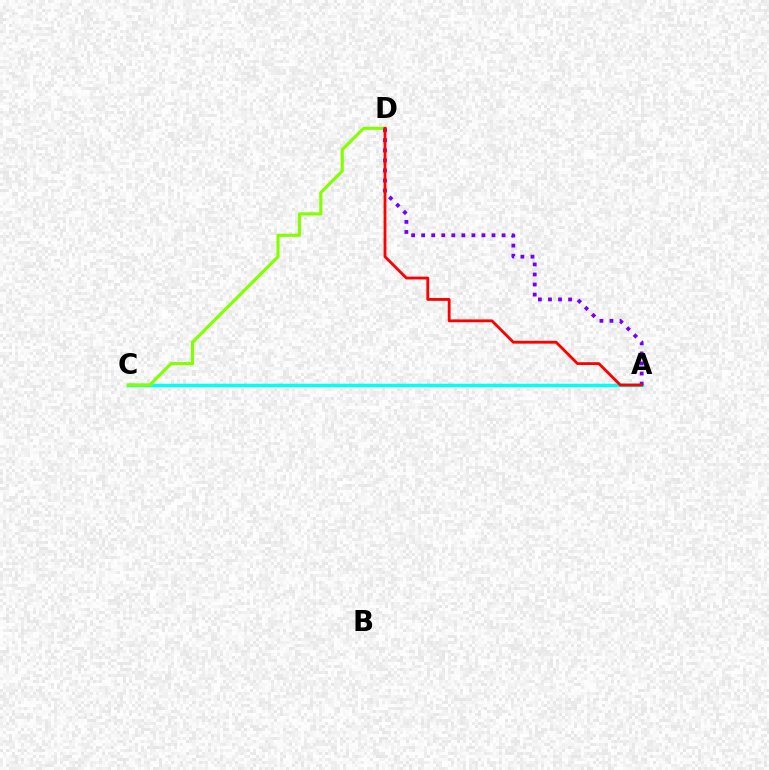{('A', 'C'): [{'color': '#00fff6', 'line_style': 'solid', 'thickness': 2.51}], ('C', 'D'): [{'color': '#84ff00', 'line_style': 'solid', 'thickness': 2.26}], ('A', 'D'): [{'color': '#7200ff', 'line_style': 'dotted', 'thickness': 2.73}, {'color': '#ff0000', 'line_style': 'solid', 'thickness': 2.04}]}